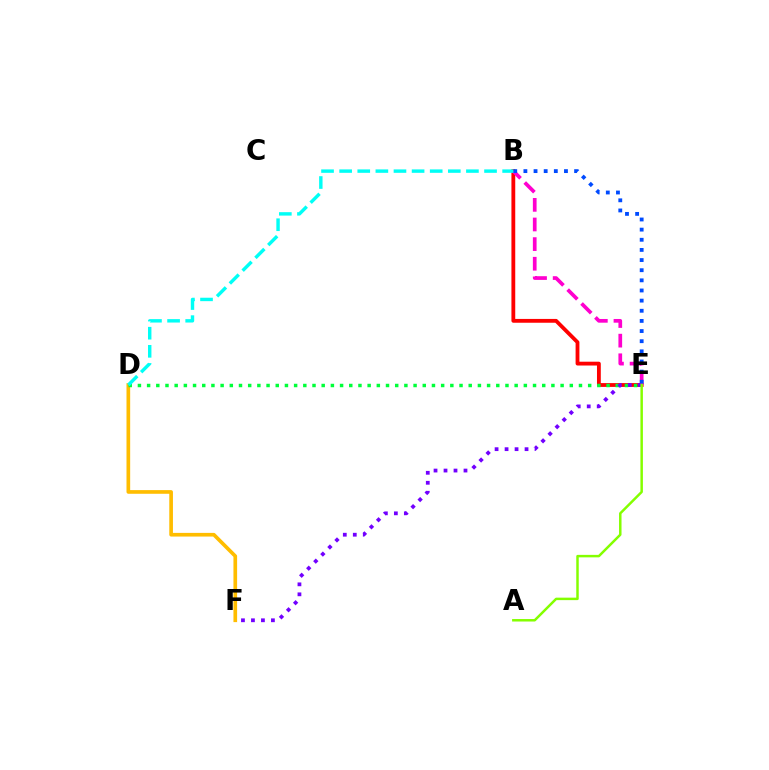{('B', 'E'): [{'color': '#ff0000', 'line_style': 'solid', 'thickness': 2.75}, {'color': '#ff00cf', 'line_style': 'dashed', 'thickness': 2.67}, {'color': '#004bff', 'line_style': 'dotted', 'thickness': 2.76}], ('D', 'F'): [{'color': '#ffbd00', 'line_style': 'solid', 'thickness': 2.64}], ('D', 'E'): [{'color': '#00ff39', 'line_style': 'dotted', 'thickness': 2.5}], ('E', 'F'): [{'color': '#7200ff', 'line_style': 'dotted', 'thickness': 2.71}], ('A', 'E'): [{'color': '#84ff00', 'line_style': 'solid', 'thickness': 1.79}], ('B', 'D'): [{'color': '#00fff6', 'line_style': 'dashed', 'thickness': 2.46}]}